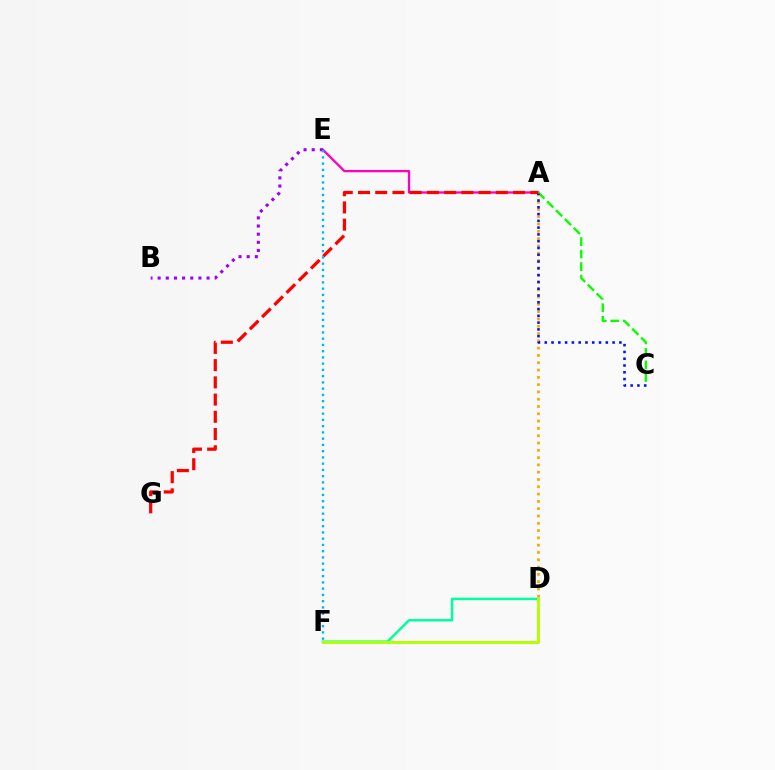{('A', 'E'): [{'color': '#ff00bd', 'line_style': 'solid', 'thickness': 1.66}], ('A', 'C'): [{'color': '#08ff00', 'line_style': 'dashed', 'thickness': 1.7}, {'color': '#0010ff', 'line_style': 'dotted', 'thickness': 1.84}], ('B', 'E'): [{'color': '#9b00ff', 'line_style': 'dotted', 'thickness': 2.22}], ('D', 'F'): [{'color': '#00ff9d', 'line_style': 'solid', 'thickness': 1.77}, {'color': '#b3ff00', 'line_style': 'solid', 'thickness': 2.1}], ('A', 'D'): [{'color': '#ffa500', 'line_style': 'dotted', 'thickness': 1.98}], ('A', 'G'): [{'color': '#ff0000', 'line_style': 'dashed', 'thickness': 2.34}], ('E', 'F'): [{'color': '#00b5ff', 'line_style': 'dotted', 'thickness': 1.7}]}